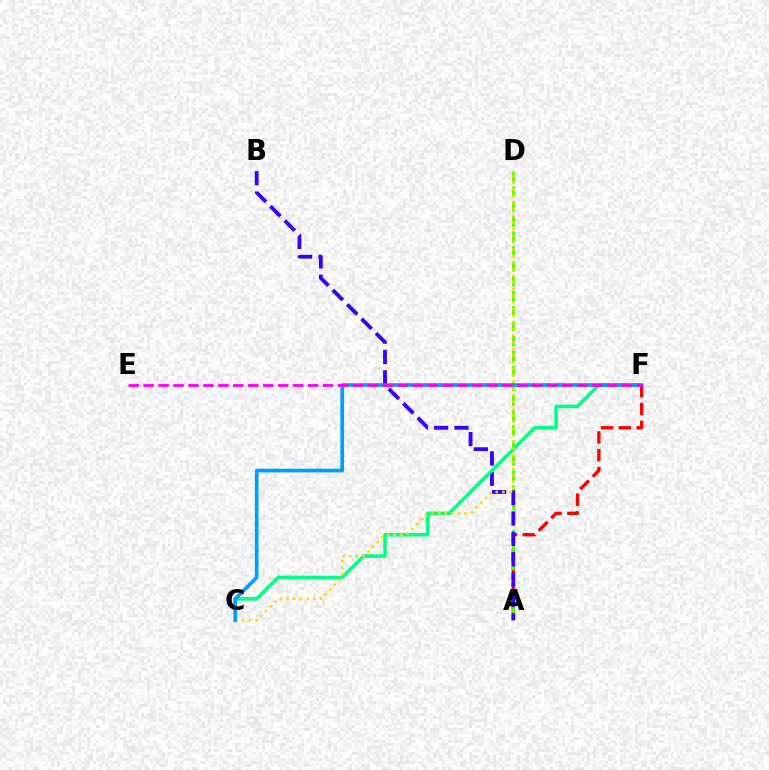{('A', 'F'): [{'color': '#ff0000', 'line_style': 'dashed', 'thickness': 2.42}], ('A', 'D'): [{'color': '#4fff00', 'line_style': 'dashed', 'thickness': 2.03}], ('A', 'B'): [{'color': '#3700ff', 'line_style': 'dashed', 'thickness': 2.77}], ('C', 'F'): [{'color': '#00ff86', 'line_style': 'solid', 'thickness': 2.55}, {'color': '#009eff', 'line_style': 'solid', 'thickness': 2.65}], ('C', 'D'): [{'color': '#ffd500', 'line_style': 'dotted', 'thickness': 1.81}], ('E', 'F'): [{'color': '#ff00ed', 'line_style': 'dashed', 'thickness': 2.03}]}